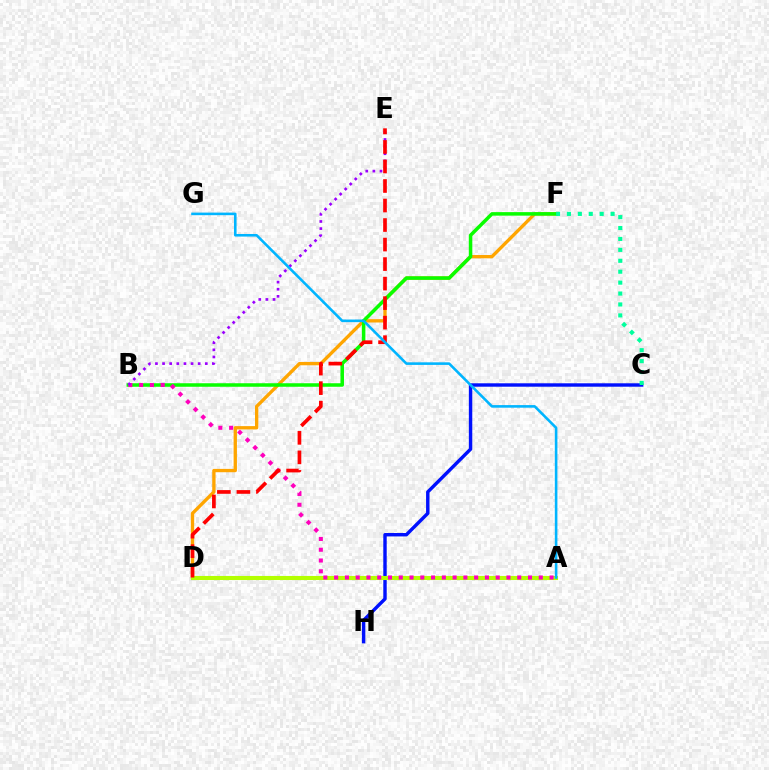{('C', 'H'): [{'color': '#0010ff', 'line_style': 'solid', 'thickness': 2.46}], ('D', 'F'): [{'color': '#ffa500', 'line_style': 'solid', 'thickness': 2.39}], ('B', 'F'): [{'color': '#08ff00', 'line_style': 'solid', 'thickness': 2.53}], ('A', 'D'): [{'color': '#b3ff00', 'line_style': 'solid', 'thickness': 2.94}], ('A', 'B'): [{'color': '#ff00bd', 'line_style': 'dotted', 'thickness': 2.93}], ('C', 'F'): [{'color': '#00ff9d', 'line_style': 'dotted', 'thickness': 2.97}], ('B', 'E'): [{'color': '#9b00ff', 'line_style': 'dotted', 'thickness': 1.94}], ('D', 'E'): [{'color': '#ff0000', 'line_style': 'dashed', 'thickness': 2.65}], ('A', 'G'): [{'color': '#00b5ff', 'line_style': 'solid', 'thickness': 1.87}]}